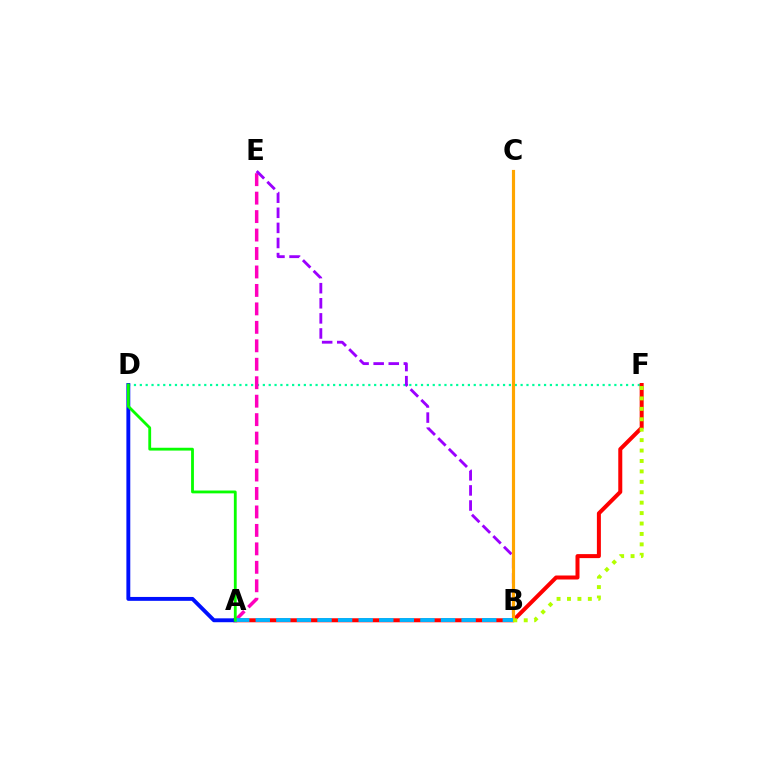{('D', 'F'): [{'color': '#00ff9d', 'line_style': 'dotted', 'thickness': 1.59}], ('A', 'E'): [{'color': '#ff00bd', 'line_style': 'dashed', 'thickness': 2.51}], ('A', 'F'): [{'color': '#ff0000', 'line_style': 'solid', 'thickness': 2.88}], ('B', 'E'): [{'color': '#9b00ff', 'line_style': 'dashed', 'thickness': 2.05}], ('A', 'D'): [{'color': '#0010ff', 'line_style': 'solid', 'thickness': 2.8}, {'color': '#08ff00', 'line_style': 'solid', 'thickness': 2.03}], ('B', 'C'): [{'color': '#ffa500', 'line_style': 'solid', 'thickness': 2.28}], ('A', 'B'): [{'color': '#00b5ff', 'line_style': 'dashed', 'thickness': 2.8}], ('B', 'F'): [{'color': '#b3ff00', 'line_style': 'dotted', 'thickness': 2.83}]}